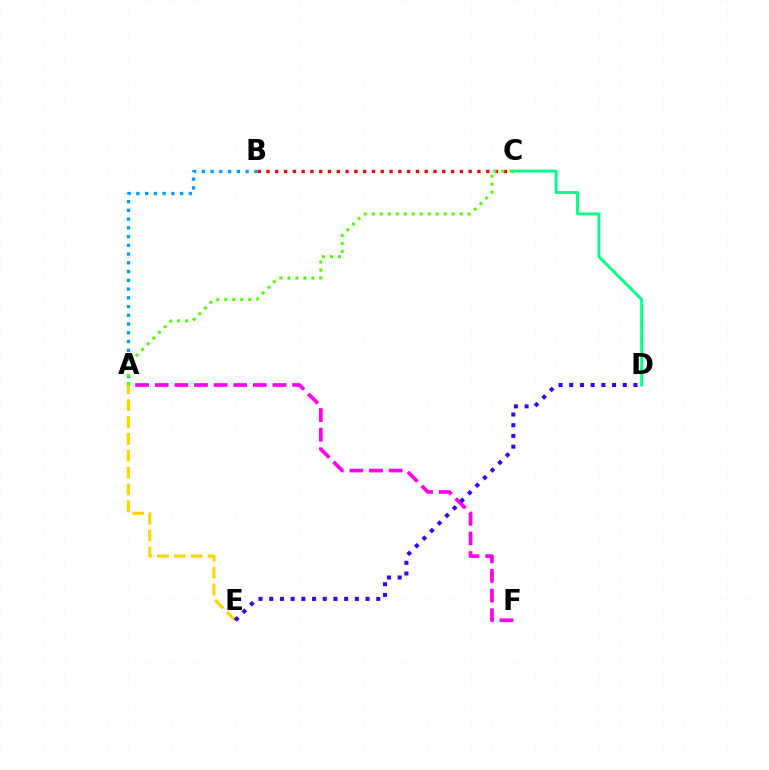{('B', 'C'): [{'color': '#ff0000', 'line_style': 'dotted', 'thickness': 2.39}], ('A', 'F'): [{'color': '#ff00ed', 'line_style': 'dashed', 'thickness': 2.67}], ('A', 'B'): [{'color': '#009eff', 'line_style': 'dotted', 'thickness': 2.38}], ('A', 'E'): [{'color': '#ffd500', 'line_style': 'dashed', 'thickness': 2.29}], ('C', 'D'): [{'color': '#00ff86', 'line_style': 'solid', 'thickness': 2.06}], ('D', 'E'): [{'color': '#3700ff', 'line_style': 'dotted', 'thickness': 2.91}], ('A', 'C'): [{'color': '#4fff00', 'line_style': 'dotted', 'thickness': 2.17}]}